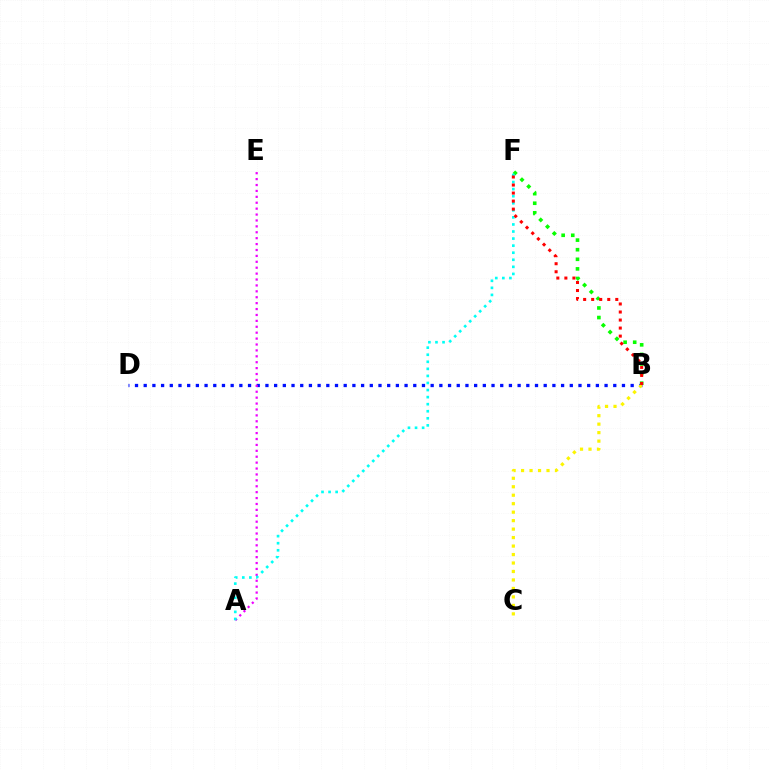{('B', 'F'): [{'color': '#08ff00', 'line_style': 'dotted', 'thickness': 2.61}, {'color': '#ff0000', 'line_style': 'dotted', 'thickness': 2.18}], ('B', 'D'): [{'color': '#0010ff', 'line_style': 'dotted', 'thickness': 2.36}], ('A', 'E'): [{'color': '#ee00ff', 'line_style': 'dotted', 'thickness': 1.6}], ('A', 'F'): [{'color': '#00fff6', 'line_style': 'dotted', 'thickness': 1.92}], ('B', 'C'): [{'color': '#fcf500', 'line_style': 'dotted', 'thickness': 2.3}]}